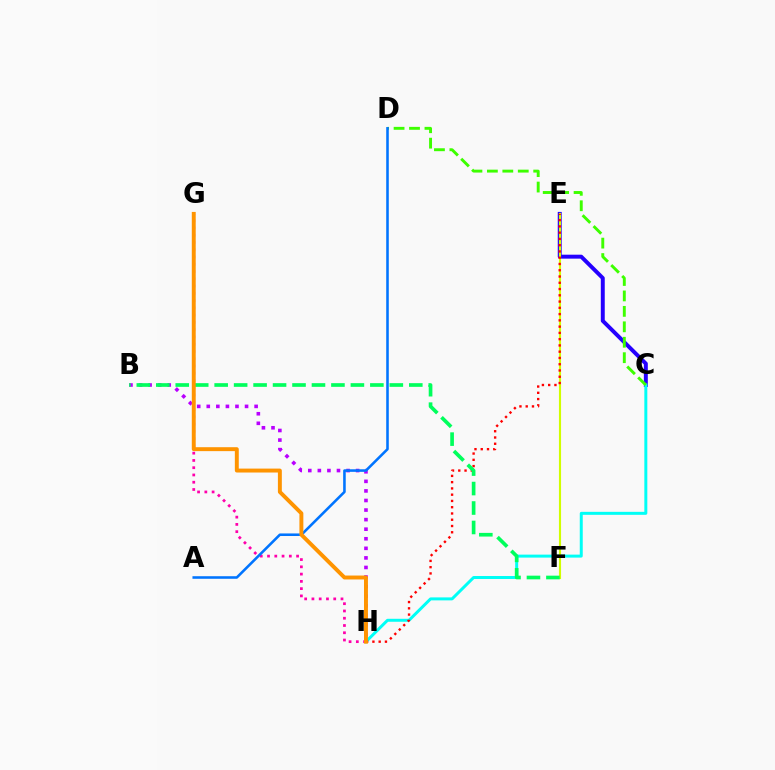{('C', 'E'): [{'color': '#2500ff', 'line_style': 'solid', 'thickness': 2.84}], ('B', 'H'): [{'color': '#b900ff', 'line_style': 'dotted', 'thickness': 2.6}], ('C', 'H'): [{'color': '#00fff6', 'line_style': 'solid', 'thickness': 2.15}], ('C', 'D'): [{'color': '#3dff00', 'line_style': 'dashed', 'thickness': 2.1}], ('E', 'F'): [{'color': '#d1ff00', 'line_style': 'solid', 'thickness': 1.53}], ('G', 'H'): [{'color': '#ff00ac', 'line_style': 'dotted', 'thickness': 1.97}, {'color': '#ff9400', 'line_style': 'solid', 'thickness': 2.83}], ('E', 'H'): [{'color': '#ff0000', 'line_style': 'dotted', 'thickness': 1.7}], ('A', 'D'): [{'color': '#0074ff', 'line_style': 'solid', 'thickness': 1.85}], ('B', 'F'): [{'color': '#00ff5c', 'line_style': 'dashed', 'thickness': 2.64}]}